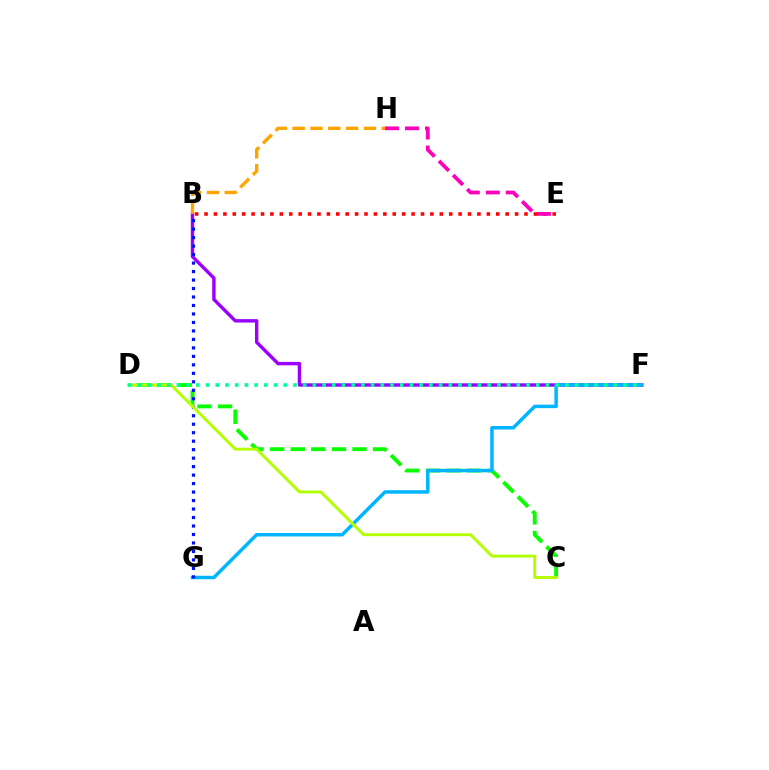{('B', 'E'): [{'color': '#ff0000', 'line_style': 'dotted', 'thickness': 2.56}], ('B', 'F'): [{'color': '#9b00ff', 'line_style': 'solid', 'thickness': 2.45}], ('C', 'D'): [{'color': '#08ff00', 'line_style': 'dashed', 'thickness': 2.8}, {'color': '#b3ff00', 'line_style': 'solid', 'thickness': 2.11}], ('F', 'G'): [{'color': '#00b5ff', 'line_style': 'solid', 'thickness': 2.5}], ('E', 'H'): [{'color': '#ff00bd', 'line_style': 'dashed', 'thickness': 2.72}], ('B', 'G'): [{'color': '#0010ff', 'line_style': 'dotted', 'thickness': 2.3}], ('B', 'H'): [{'color': '#ffa500', 'line_style': 'dashed', 'thickness': 2.42}], ('D', 'F'): [{'color': '#00ff9d', 'line_style': 'dotted', 'thickness': 2.64}]}